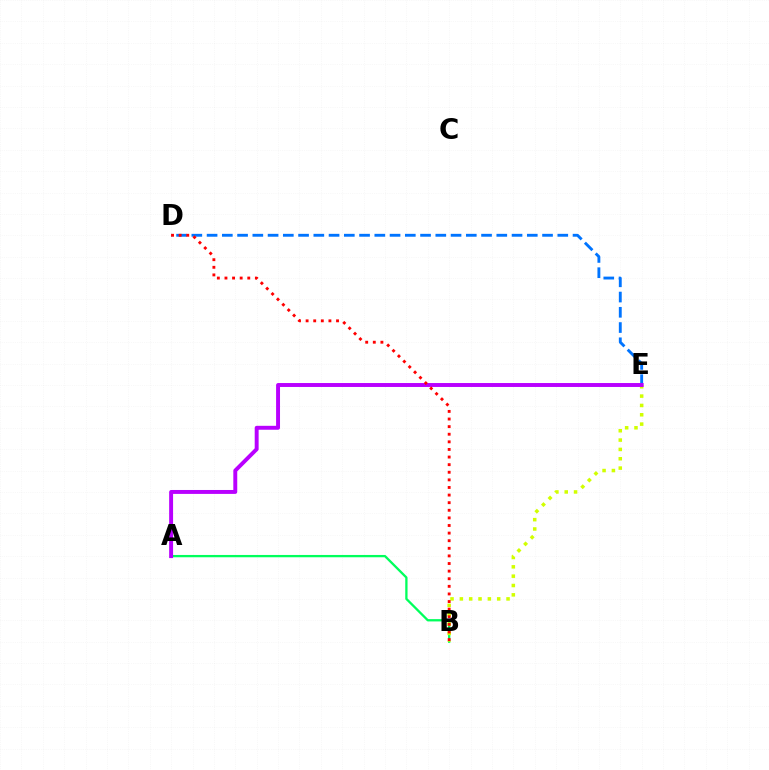{('A', 'B'): [{'color': '#00ff5c', 'line_style': 'solid', 'thickness': 1.66}], ('B', 'E'): [{'color': '#d1ff00', 'line_style': 'dotted', 'thickness': 2.54}], ('D', 'E'): [{'color': '#0074ff', 'line_style': 'dashed', 'thickness': 2.07}], ('A', 'E'): [{'color': '#b900ff', 'line_style': 'solid', 'thickness': 2.83}], ('B', 'D'): [{'color': '#ff0000', 'line_style': 'dotted', 'thickness': 2.07}]}